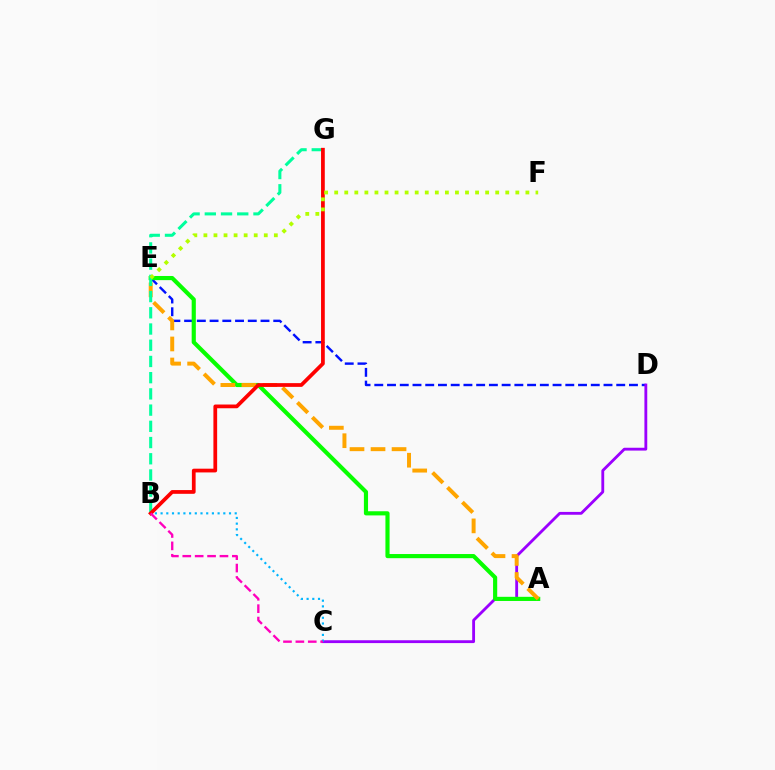{('D', 'E'): [{'color': '#0010ff', 'line_style': 'dashed', 'thickness': 1.73}], ('C', 'D'): [{'color': '#9b00ff', 'line_style': 'solid', 'thickness': 2.04}], ('A', 'E'): [{'color': '#08ff00', 'line_style': 'solid', 'thickness': 2.99}, {'color': '#ffa500', 'line_style': 'dashed', 'thickness': 2.86}], ('B', 'G'): [{'color': '#00ff9d', 'line_style': 'dashed', 'thickness': 2.2}, {'color': '#ff0000', 'line_style': 'solid', 'thickness': 2.69}], ('B', 'C'): [{'color': '#00b5ff', 'line_style': 'dotted', 'thickness': 1.55}, {'color': '#ff00bd', 'line_style': 'dashed', 'thickness': 1.68}], ('E', 'F'): [{'color': '#b3ff00', 'line_style': 'dotted', 'thickness': 2.73}]}